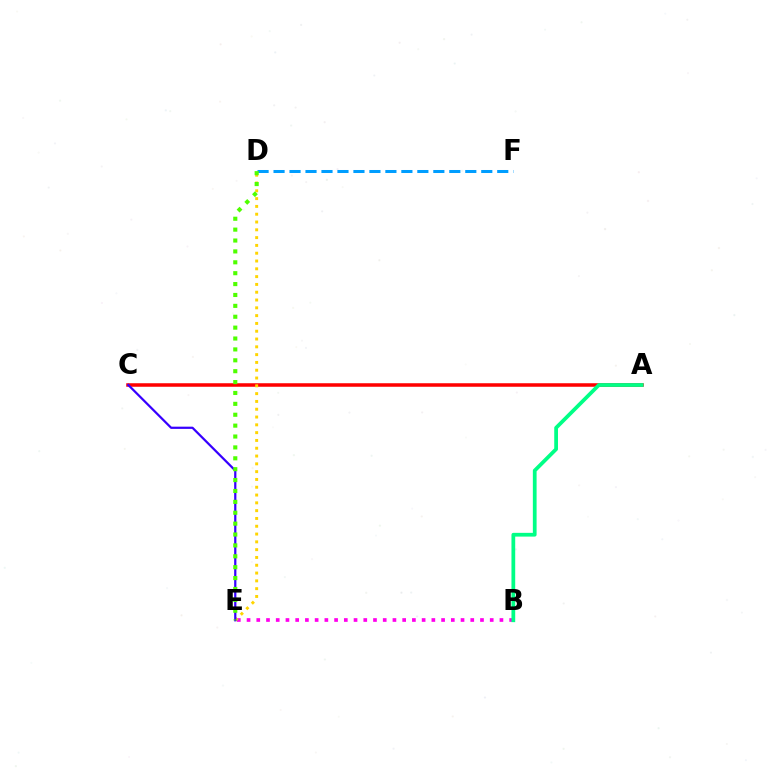{('B', 'E'): [{'color': '#ff00ed', 'line_style': 'dotted', 'thickness': 2.64}], ('A', 'C'): [{'color': '#ff0000', 'line_style': 'solid', 'thickness': 2.54}], ('D', 'E'): [{'color': '#ffd500', 'line_style': 'dotted', 'thickness': 2.12}, {'color': '#4fff00', 'line_style': 'dotted', 'thickness': 2.96}], ('A', 'B'): [{'color': '#00ff86', 'line_style': 'solid', 'thickness': 2.7}], ('C', 'E'): [{'color': '#3700ff', 'line_style': 'solid', 'thickness': 1.6}], ('D', 'F'): [{'color': '#009eff', 'line_style': 'dashed', 'thickness': 2.17}]}